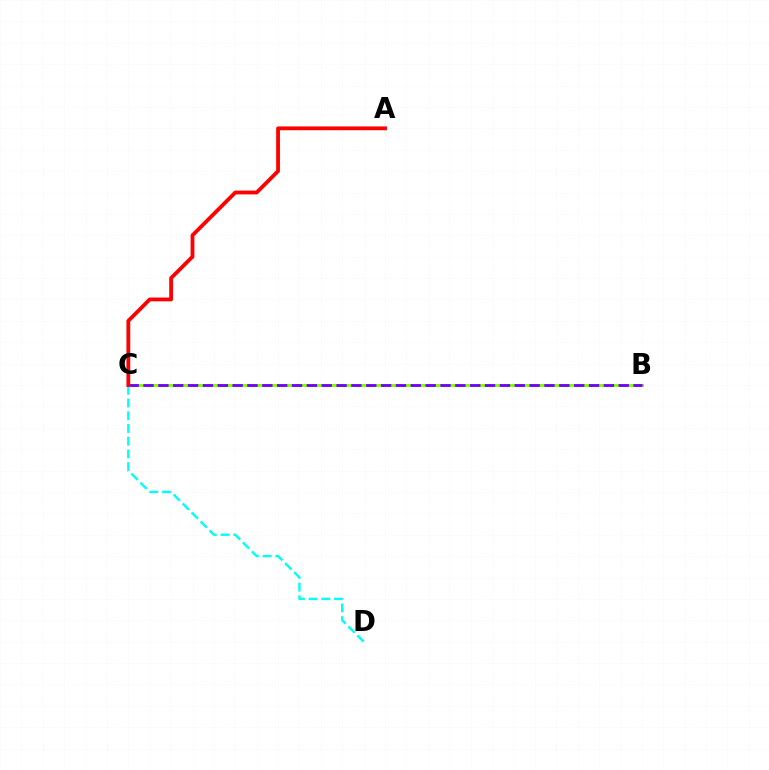{('B', 'C'): [{'color': '#84ff00', 'line_style': 'solid', 'thickness': 2.19}, {'color': '#7200ff', 'line_style': 'dashed', 'thickness': 2.02}], ('C', 'D'): [{'color': '#00fff6', 'line_style': 'dashed', 'thickness': 1.73}], ('A', 'C'): [{'color': '#ff0000', 'line_style': 'solid', 'thickness': 2.74}]}